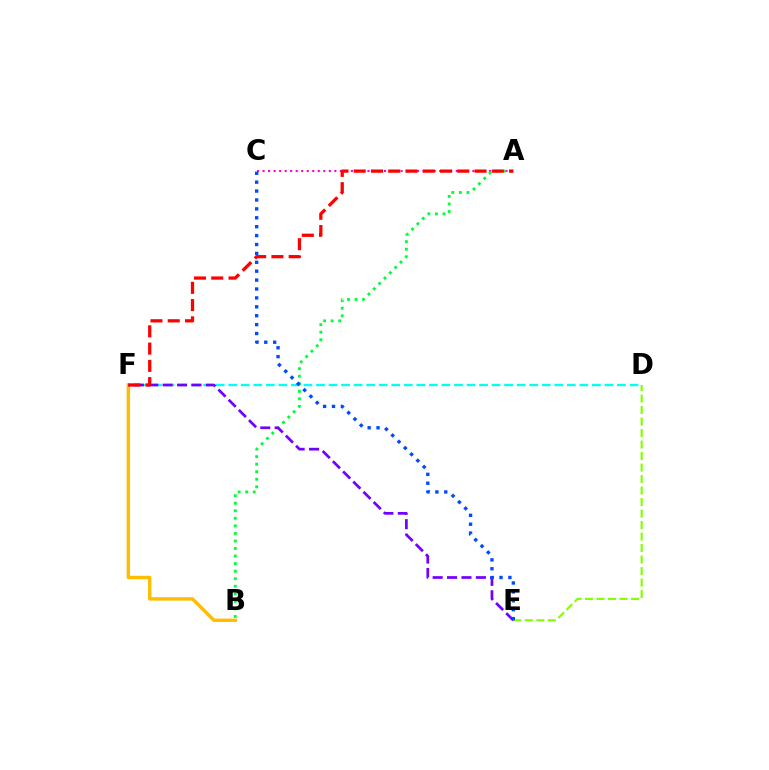{('A', 'C'): [{'color': '#ff00cf', 'line_style': 'dotted', 'thickness': 1.5}], ('D', 'F'): [{'color': '#00fff6', 'line_style': 'dashed', 'thickness': 1.7}], ('D', 'E'): [{'color': '#84ff00', 'line_style': 'dashed', 'thickness': 1.56}], ('A', 'B'): [{'color': '#00ff39', 'line_style': 'dotted', 'thickness': 2.05}], ('B', 'F'): [{'color': '#ffbd00', 'line_style': 'solid', 'thickness': 2.46}], ('E', 'F'): [{'color': '#7200ff', 'line_style': 'dashed', 'thickness': 1.96}], ('A', 'F'): [{'color': '#ff0000', 'line_style': 'dashed', 'thickness': 2.34}], ('C', 'E'): [{'color': '#004bff', 'line_style': 'dotted', 'thickness': 2.42}]}